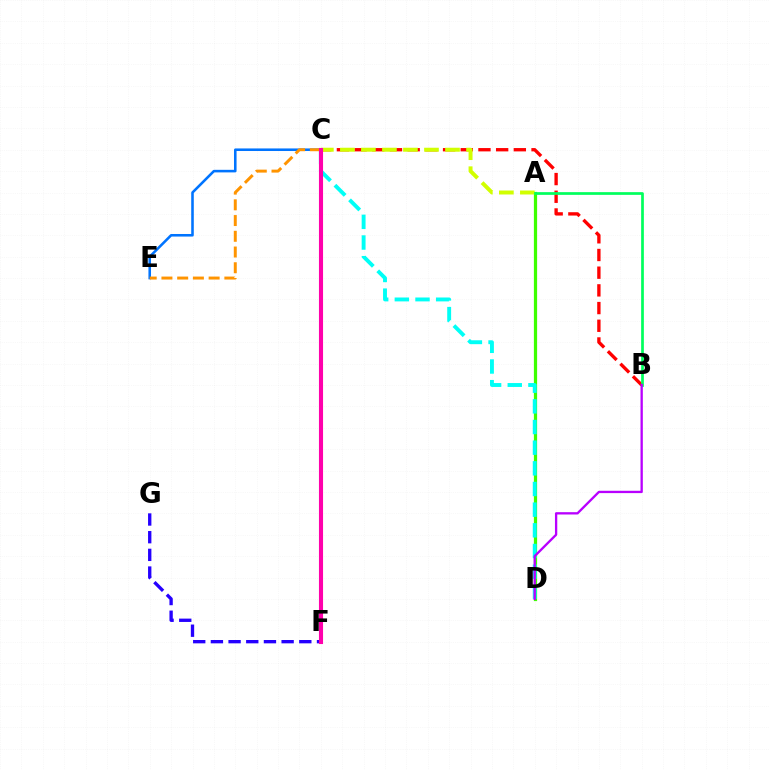{('A', 'D'): [{'color': '#3dff00', 'line_style': 'solid', 'thickness': 2.32}], ('C', 'D'): [{'color': '#00fff6', 'line_style': 'dashed', 'thickness': 2.81}], ('C', 'E'): [{'color': '#0074ff', 'line_style': 'solid', 'thickness': 1.85}, {'color': '#ff9400', 'line_style': 'dashed', 'thickness': 2.14}], ('F', 'G'): [{'color': '#2500ff', 'line_style': 'dashed', 'thickness': 2.4}], ('B', 'C'): [{'color': '#ff0000', 'line_style': 'dashed', 'thickness': 2.4}], ('A', 'C'): [{'color': '#d1ff00', 'line_style': 'dashed', 'thickness': 2.86}], ('A', 'B'): [{'color': '#00ff5c', 'line_style': 'solid', 'thickness': 1.95}], ('C', 'F'): [{'color': '#ff00ac', 'line_style': 'solid', 'thickness': 2.95}], ('B', 'D'): [{'color': '#b900ff', 'line_style': 'solid', 'thickness': 1.67}]}